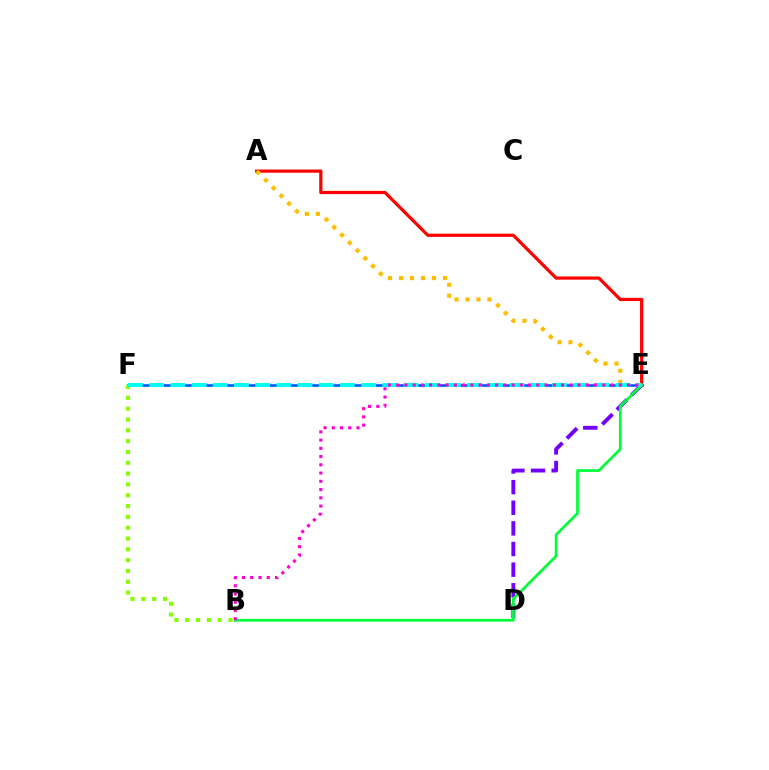{('E', 'F'): [{'color': '#004bff', 'line_style': 'solid', 'thickness': 1.81}, {'color': '#00fff6', 'line_style': 'dashed', 'thickness': 2.88}], ('B', 'F'): [{'color': '#84ff00', 'line_style': 'dotted', 'thickness': 2.94}], ('D', 'E'): [{'color': '#7200ff', 'line_style': 'dashed', 'thickness': 2.8}], ('A', 'E'): [{'color': '#ff0000', 'line_style': 'solid', 'thickness': 2.31}, {'color': '#ffbd00', 'line_style': 'dotted', 'thickness': 2.98}], ('B', 'E'): [{'color': '#00ff39', 'line_style': 'solid', 'thickness': 1.97}, {'color': '#ff00cf', 'line_style': 'dotted', 'thickness': 2.24}]}